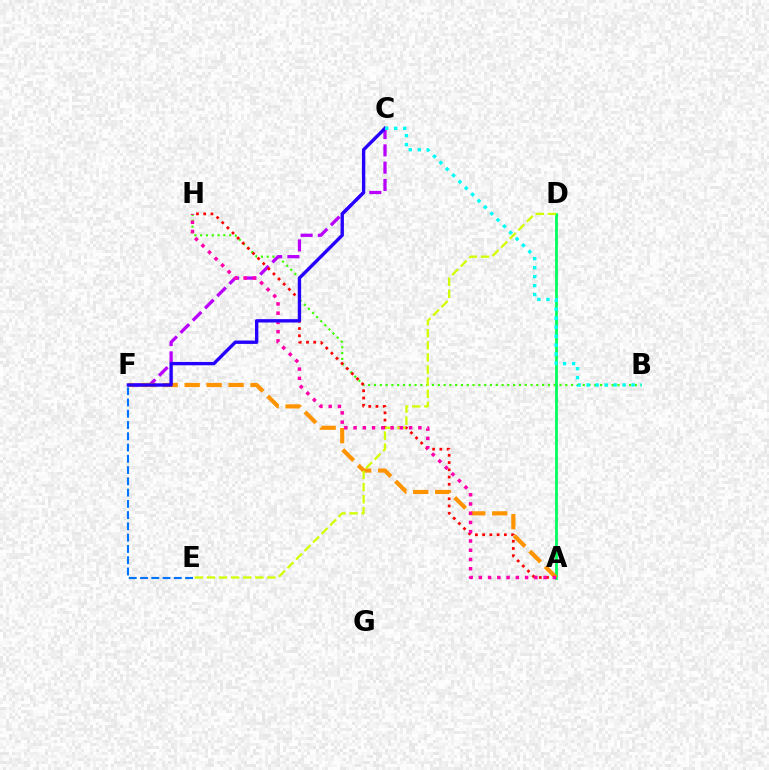{('B', 'H'): [{'color': '#3dff00', 'line_style': 'dotted', 'thickness': 1.58}], ('A', 'D'): [{'color': '#00ff5c', 'line_style': 'solid', 'thickness': 2.01}], ('E', 'F'): [{'color': '#0074ff', 'line_style': 'dashed', 'thickness': 1.53}], ('C', 'F'): [{'color': '#b900ff', 'line_style': 'dashed', 'thickness': 2.35}, {'color': '#2500ff', 'line_style': 'solid', 'thickness': 2.42}], ('A', 'H'): [{'color': '#ff0000', 'line_style': 'dotted', 'thickness': 1.97}, {'color': '#ff00ac', 'line_style': 'dotted', 'thickness': 2.51}], ('A', 'F'): [{'color': '#ff9400', 'line_style': 'dashed', 'thickness': 2.98}], ('D', 'E'): [{'color': '#d1ff00', 'line_style': 'dashed', 'thickness': 1.64}], ('B', 'C'): [{'color': '#00fff6', 'line_style': 'dotted', 'thickness': 2.44}]}